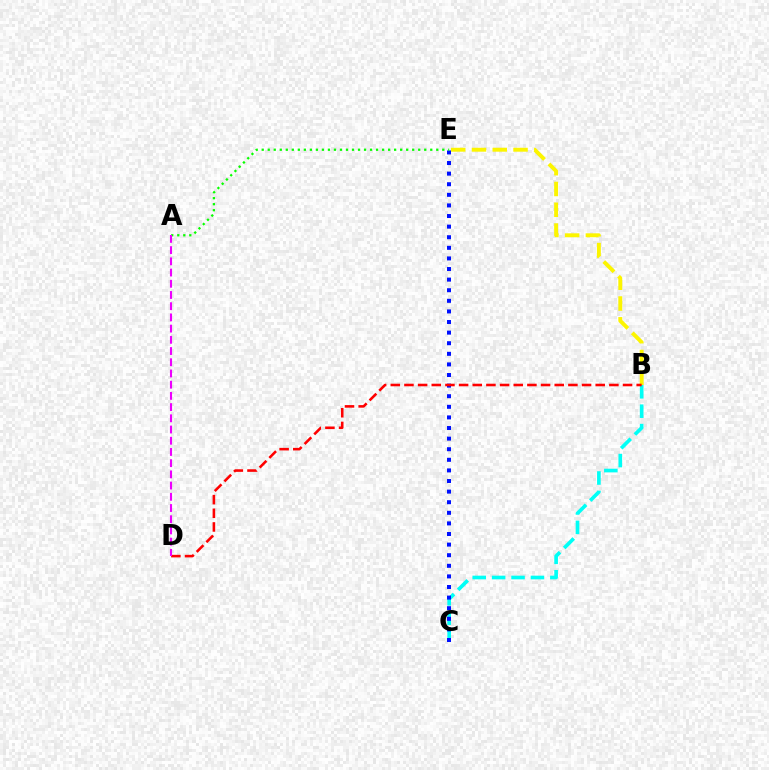{('B', 'C'): [{'color': '#00fff6', 'line_style': 'dashed', 'thickness': 2.64}], ('C', 'E'): [{'color': '#0010ff', 'line_style': 'dotted', 'thickness': 2.88}], ('B', 'E'): [{'color': '#fcf500', 'line_style': 'dashed', 'thickness': 2.82}], ('B', 'D'): [{'color': '#ff0000', 'line_style': 'dashed', 'thickness': 1.86}], ('A', 'E'): [{'color': '#08ff00', 'line_style': 'dotted', 'thickness': 1.64}], ('A', 'D'): [{'color': '#ee00ff', 'line_style': 'dashed', 'thickness': 1.52}]}